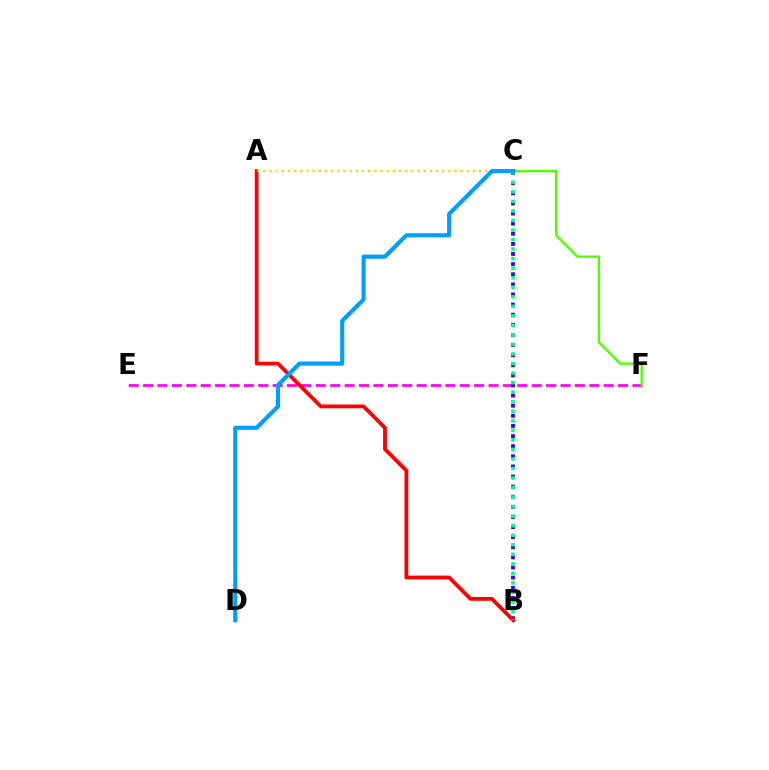{('E', 'F'): [{'color': '#ff00ed', 'line_style': 'dashed', 'thickness': 1.96}], ('C', 'F'): [{'color': '#4fff00', 'line_style': 'solid', 'thickness': 1.7}], ('B', 'C'): [{'color': '#3700ff', 'line_style': 'dotted', 'thickness': 2.75}, {'color': '#00ff86', 'line_style': 'dotted', 'thickness': 2.59}], ('A', 'B'): [{'color': '#ff0000', 'line_style': 'solid', 'thickness': 2.73}], ('A', 'C'): [{'color': '#ffd500', 'line_style': 'dotted', 'thickness': 1.68}], ('C', 'D'): [{'color': '#009eff', 'line_style': 'solid', 'thickness': 2.98}]}